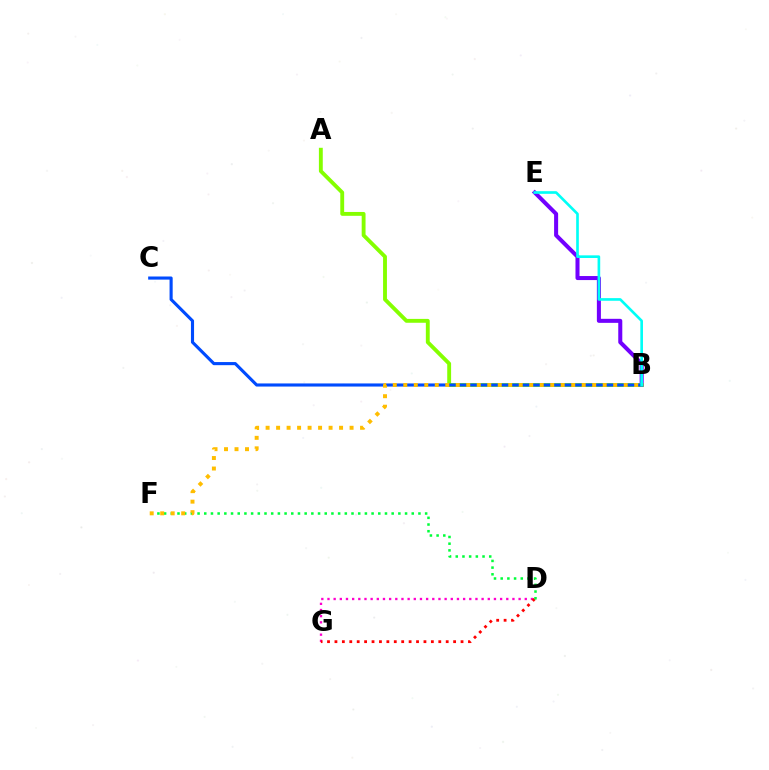{('B', 'E'): [{'color': '#7200ff', 'line_style': 'solid', 'thickness': 2.9}, {'color': '#00fff6', 'line_style': 'solid', 'thickness': 1.91}], ('A', 'B'): [{'color': '#84ff00', 'line_style': 'solid', 'thickness': 2.78}], ('D', 'G'): [{'color': '#ff00cf', 'line_style': 'dotted', 'thickness': 1.68}, {'color': '#ff0000', 'line_style': 'dotted', 'thickness': 2.02}], ('B', 'C'): [{'color': '#004bff', 'line_style': 'solid', 'thickness': 2.24}], ('D', 'F'): [{'color': '#00ff39', 'line_style': 'dotted', 'thickness': 1.82}], ('B', 'F'): [{'color': '#ffbd00', 'line_style': 'dotted', 'thickness': 2.85}]}